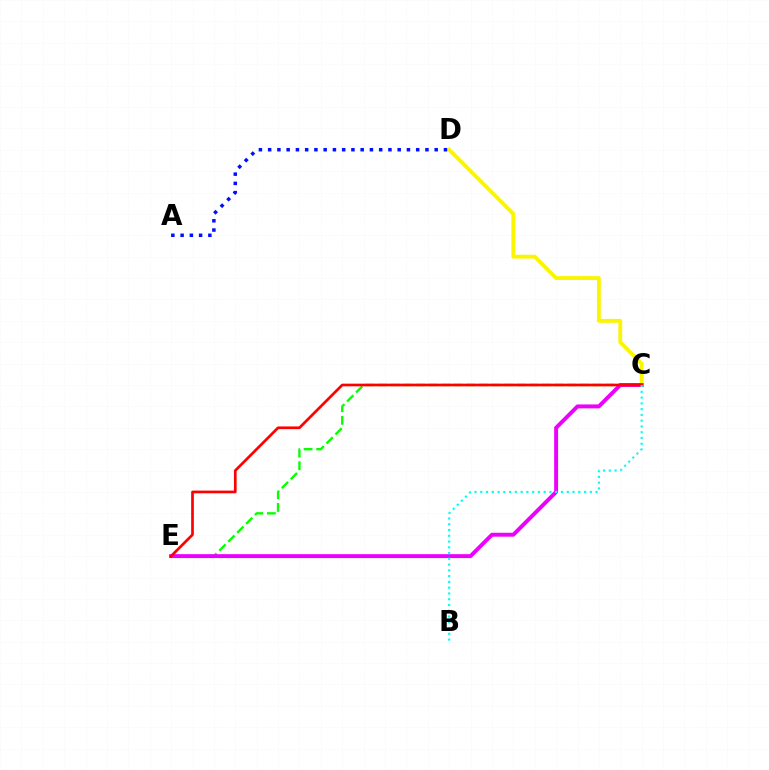{('C', 'D'): [{'color': '#fcf500', 'line_style': 'solid', 'thickness': 2.78}], ('C', 'E'): [{'color': '#08ff00', 'line_style': 'dashed', 'thickness': 1.71}, {'color': '#ee00ff', 'line_style': 'solid', 'thickness': 2.83}, {'color': '#ff0000', 'line_style': 'solid', 'thickness': 1.94}], ('B', 'C'): [{'color': '#00fff6', 'line_style': 'dotted', 'thickness': 1.57}], ('A', 'D'): [{'color': '#0010ff', 'line_style': 'dotted', 'thickness': 2.51}]}